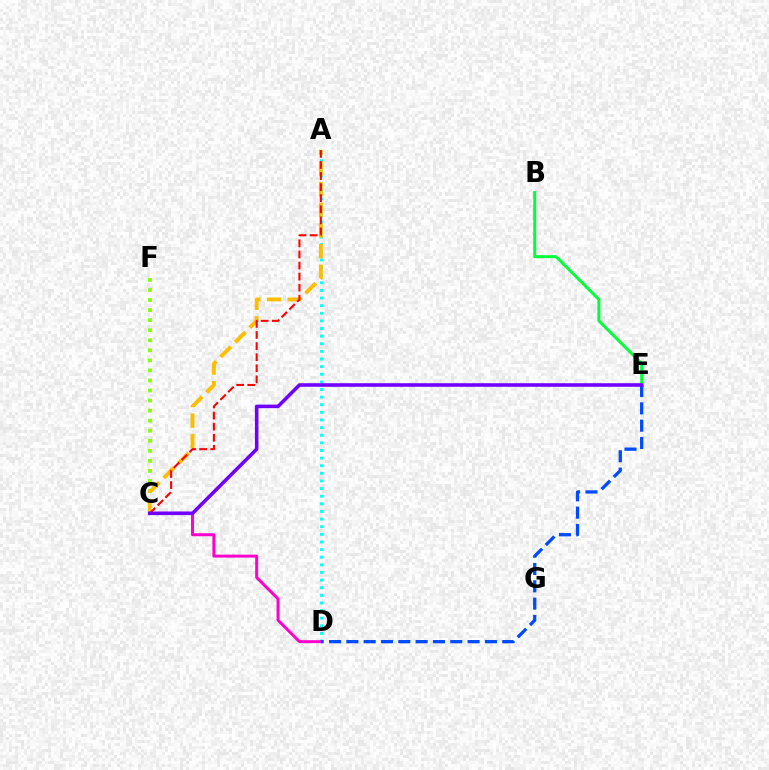{('B', 'E'): [{'color': '#00ff39', 'line_style': 'solid', 'thickness': 2.14}], ('C', 'F'): [{'color': '#84ff00', 'line_style': 'dotted', 'thickness': 2.73}], ('A', 'D'): [{'color': '#00fff6', 'line_style': 'dotted', 'thickness': 2.07}], ('C', 'D'): [{'color': '#ff00cf', 'line_style': 'solid', 'thickness': 2.15}], ('A', 'C'): [{'color': '#ffbd00', 'line_style': 'dashed', 'thickness': 2.8}, {'color': '#ff0000', 'line_style': 'dashed', 'thickness': 1.51}], ('D', 'E'): [{'color': '#004bff', 'line_style': 'dashed', 'thickness': 2.35}], ('C', 'E'): [{'color': '#7200ff', 'line_style': 'solid', 'thickness': 2.57}]}